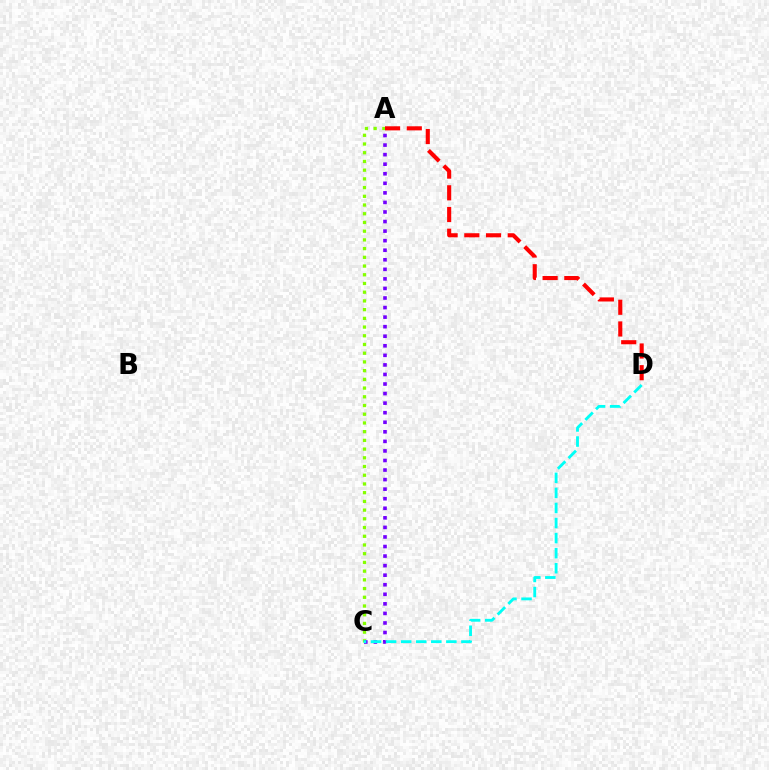{('A', 'C'): [{'color': '#84ff00', 'line_style': 'dotted', 'thickness': 2.37}, {'color': '#7200ff', 'line_style': 'dotted', 'thickness': 2.6}], ('C', 'D'): [{'color': '#00fff6', 'line_style': 'dashed', 'thickness': 2.05}], ('A', 'D'): [{'color': '#ff0000', 'line_style': 'dashed', 'thickness': 2.95}]}